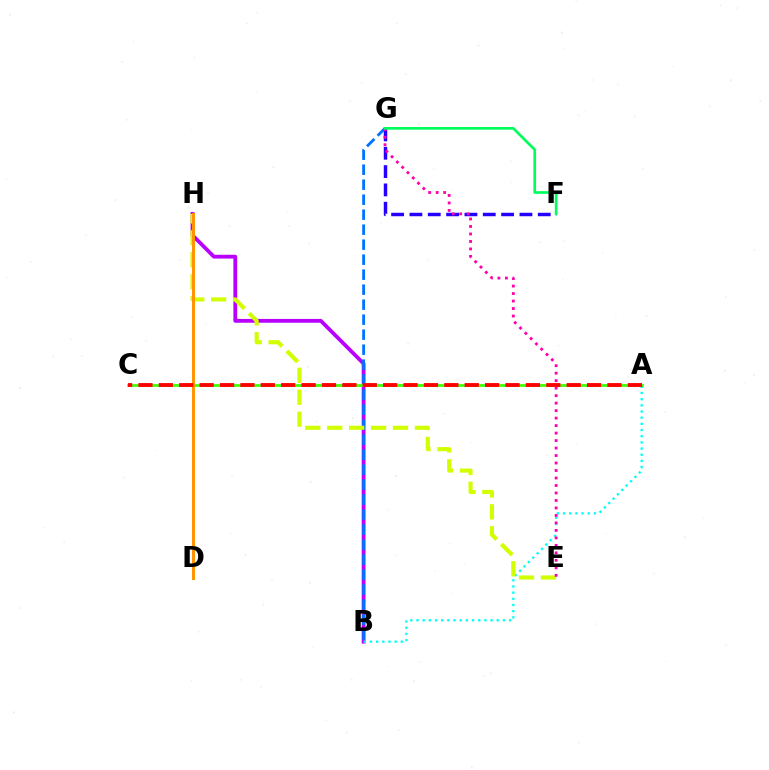{('B', 'H'): [{'color': '#b900ff', 'line_style': 'solid', 'thickness': 2.74}], ('A', 'B'): [{'color': '#00fff6', 'line_style': 'dotted', 'thickness': 1.68}], ('B', 'G'): [{'color': '#0074ff', 'line_style': 'dashed', 'thickness': 2.04}], ('A', 'C'): [{'color': '#3dff00', 'line_style': 'solid', 'thickness': 1.98}, {'color': '#ff0000', 'line_style': 'dashed', 'thickness': 2.77}], ('E', 'H'): [{'color': '#d1ff00', 'line_style': 'dashed', 'thickness': 2.98}], ('F', 'G'): [{'color': '#2500ff', 'line_style': 'dashed', 'thickness': 2.49}, {'color': '#00ff5c', 'line_style': 'solid', 'thickness': 1.94}], ('E', 'G'): [{'color': '#ff00ac', 'line_style': 'dotted', 'thickness': 2.03}], ('D', 'H'): [{'color': '#ff9400', 'line_style': 'solid', 'thickness': 2.14}]}